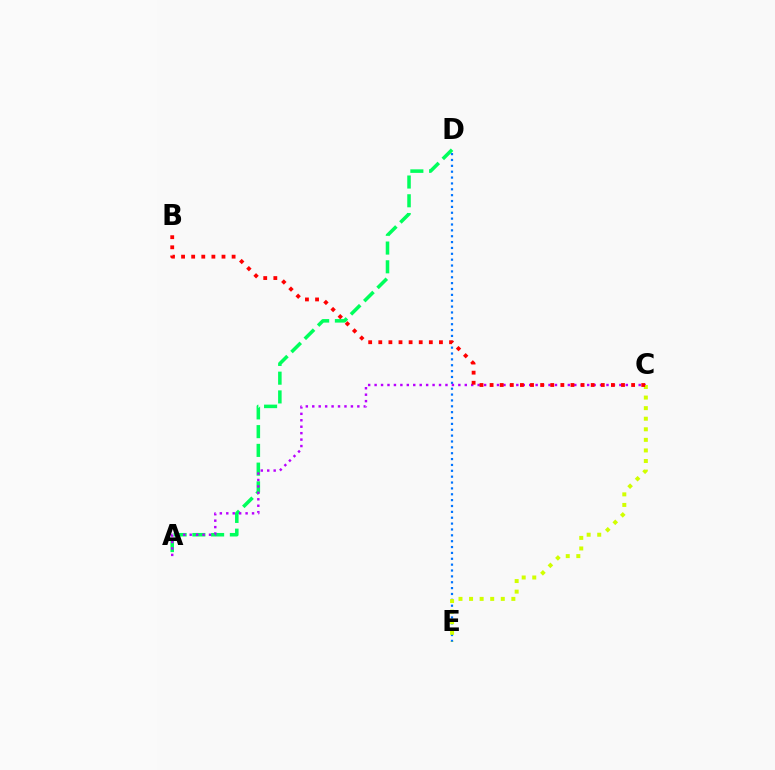{('D', 'E'): [{'color': '#0074ff', 'line_style': 'dotted', 'thickness': 1.59}], ('A', 'D'): [{'color': '#00ff5c', 'line_style': 'dashed', 'thickness': 2.55}], ('A', 'C'): [{'color': '#b900ff', 'line_style': 'dotted', 'thickness': 1.75}], ('C', 'E'): [{'color': '#d1ff00', 'line_style': 'dotted', 'thickness': 2.87}], ('B', 'C'): [{'color': '#ff0000', 'line_style': 'dotted', 'thickness': 2.75}]}